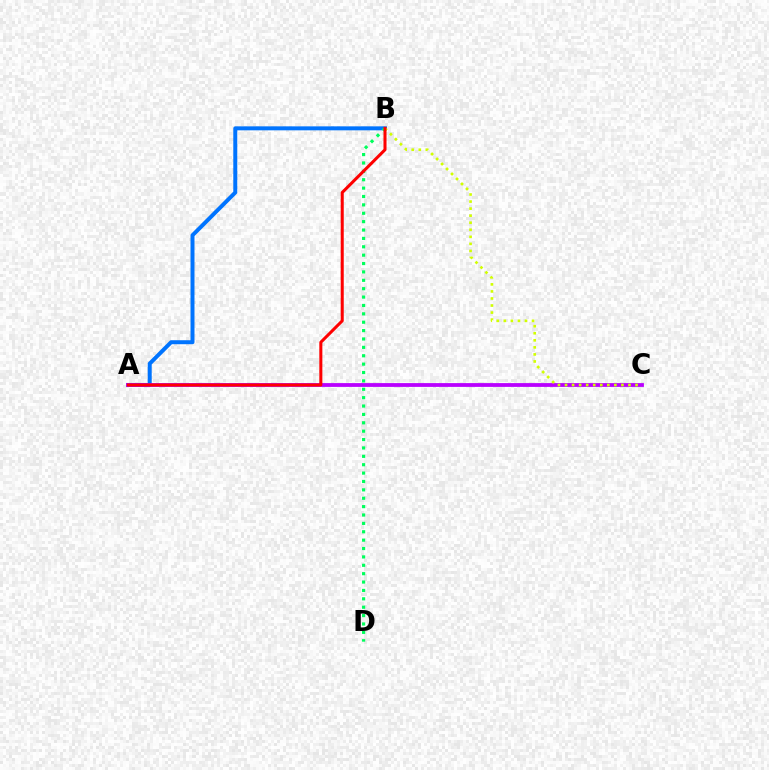{('A', 'B'): [{'color': '#0074ff', 'line_style': 'solid', 'thickness': 2.87}, {'color': '#ff0000', 'line_style': 'solid', 'thickness': 2.19}], ('A', 'C'): [{'color': '#b900ff', 'line_style': 'solid', 'thickness': 2.73}], ('B', 'D'): [{'color': '#00ff5c', 'line_style': 'dotted', 'thickness': 2.28}], ('B', 'C'): [{'color': '#d1ff00', 'line_style': 'dotted', 'thickness': 1.92}]}